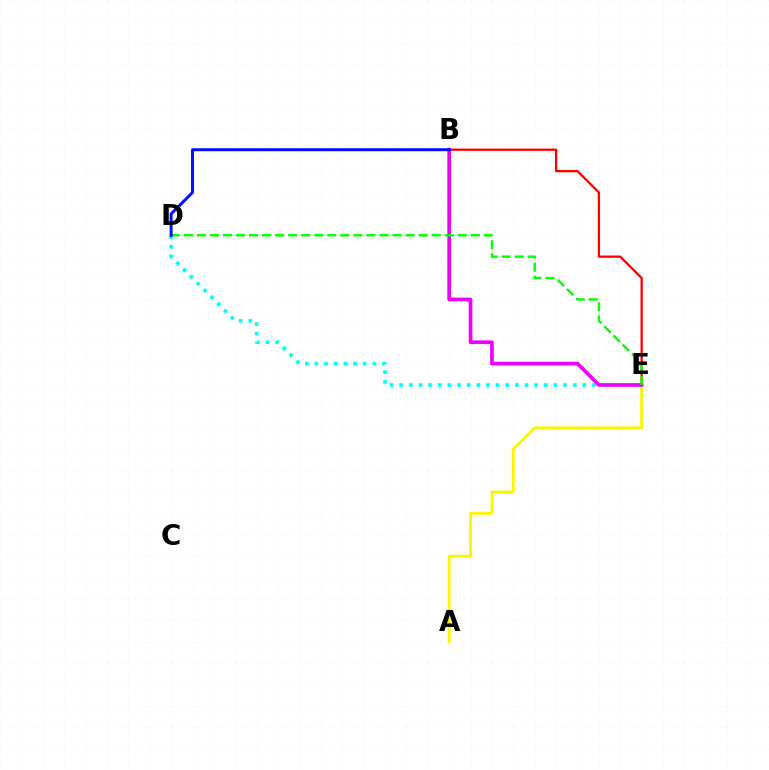{('B', 'E'): [{'color': '#ff0000', 'line_style': 'solid', 'thickness': 1.66}, {'color': '#ee00ff', 'line_style': 'solid', 'thickness': 2.65}], ('A', 'E'): [{'color': '#fcf500', 'line_style': 'solid', 'thickness': 2.0}], ('D', 'E'): [{'color': '#00fff6', 'line_style': 'dotted', 'thickness': 2.62}, {'color': '#08ff00', 'line_style': 'dashed', 'thickness': 1.77}], ('B', 'D'): [{'color': '#0010ff', 'line_style': 'solid', 'thickness': 2.15}]}